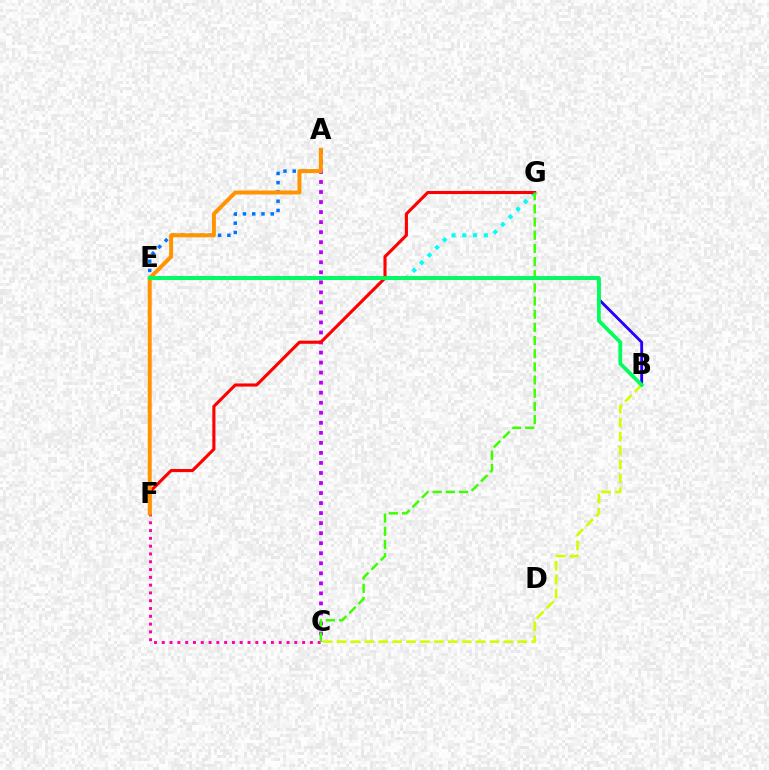{('E', 'G'): [{'color': '#00fff6', 'line_style': 'dotted', 'thickness': 2.93}], ('B', 'E'): [{'color': '#2500ff', 'line_style': 'solid', 'thickness': 2.06}, {'color': '#00ff5c', 'line_style': 'solid', 'thickness': 2.71}], ('A', 'E'): [{'color': '#0074ff', 'line_style': 'dotted', 'thickness': 2.51}], ('A', 'C'): [{'color': '#b900ff', 'line_style': 'dotted', 'thickness': 2.73}], ('F', 'G'): [{'color': '#ff0000', 'line_style': 'solid', 'thickness': 2.24}], ('C', 'F'): [{'color': '#ff00ac', 'line_style': 'dotted', 'thickness': 2.12}], ('C', 'G'): [{'color': '#3dff00', 'line_style': 'dashed', 'thickness': 1.79}], ('A', 'F'): [{'color': '#ff9400', 'line_style': 'solid', 'thickness': 2.86}], ('B', 'C'): [{'color': '#d1ff00', 'line_style': 'dashed', 'thickness': 1.89}]}